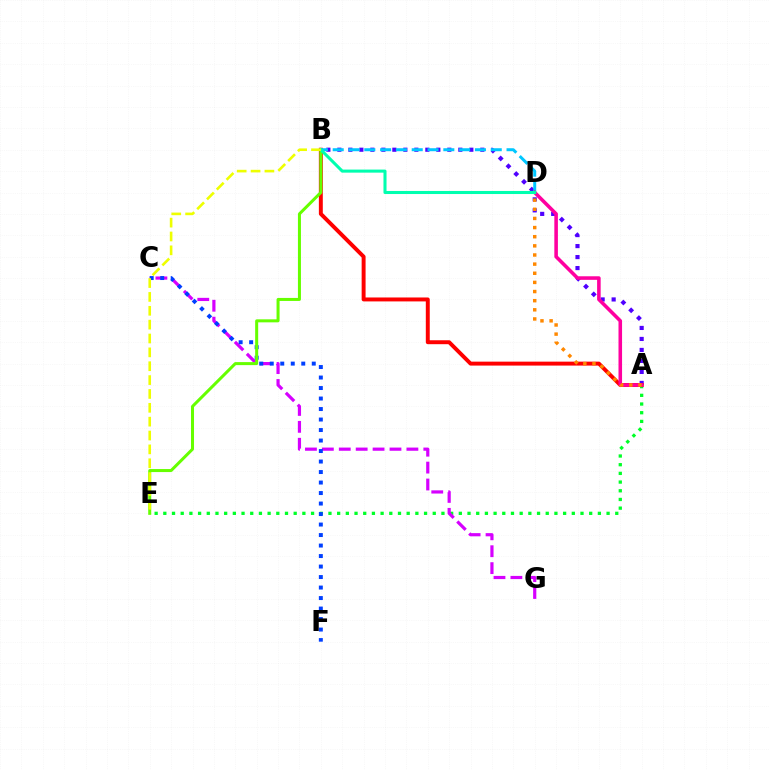{('A', 'E'): [{'color': '#00ff27', 'line_style': 'dotted', 'thickness': 2.36}], ('A', 'B'): [{'color': '#4f00ff', 'line_style': 'dotted', 'thickness': 2.99}, {'color': '#ff0000', 'line_style': 'solid', 'thickness': 2.83}], ('C', 'G'): [{'color': '#d600ff', 'line_style': 'dashed', 'thickness': 2.3}], ('C', 'F'): [{'color': '#003fff', 'line_style': 'dotted', 'thickness': 2.85}], ('B', 'E'): [{'color': '#66ff00', 'line_style': 'solid', 'thickness': 2.17}, {'color': '#eeff00', 'line_style': 'dashed', 'thickness': 1.88}], ('B', 'D'): [{'color': '#00c7ff', 'line_style': 'dashed', 'thickness': 2.15}, {'color': '#00ffaf', 'line_style': 'solid', 'thickness': 2.2}], ('A', 'D'): [{'color': '#ff00a0', 'line_style': 'solid', 'thickness': 2.57}, {'color': '#ff8800', 'line_style': 'dotted', 'thickness': 2.48}]}